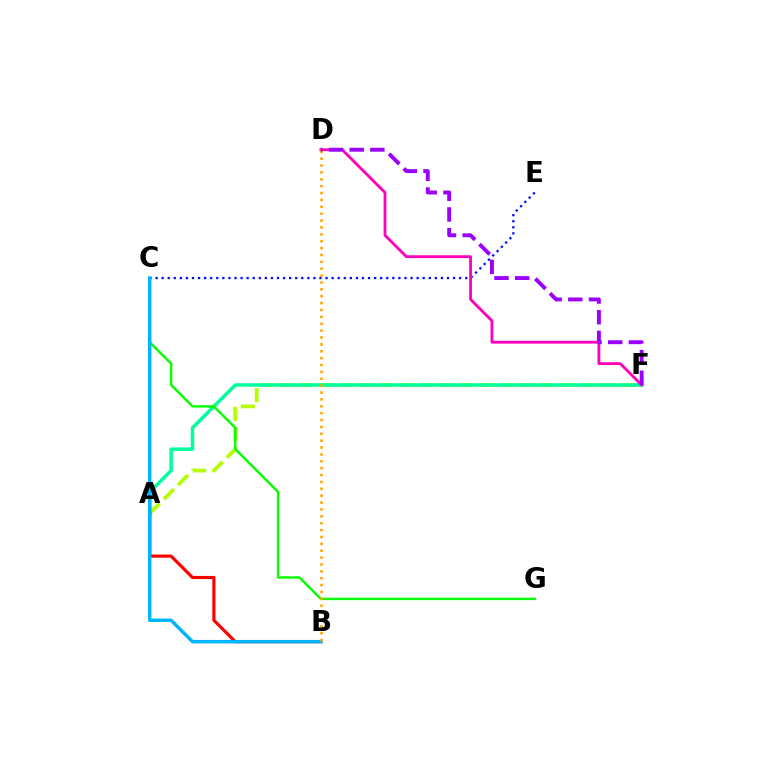{('A', 'F'): [{'color': '#b3ff00', 'line_style': 'dashed', 'thickness': 2.72}, {'color': '#00ff9d', 'line_style': 'solid', 'thickness': 2.51}], ('C', 'E'): [{'color': '#0010ff', 'line_style': 'dotted', 'thickness': 1.65}], ('A', 'B'): [{'color': '#ff0000', 'line_style': 'solid', 'thickness': 2.27}], ('C', 'G'): [{'color': '#08ff00', 'line_style': 'solid', 'thickness': 1.75}], ('D', 'F'): [{'color': '#ff00bd', 'line_style': 'solid', 'thickness': 2.03}, {'color': '#9b00ff', 'line_style': 'dashed', 'thickness': 2.81}], ('B', 'C'): [{'color': '#00b5ff', 'line_style': 'solid', 'thickness': 2.48}], ('B', 'D'): [{'color': '#ffa500', 'line_style': 'dotted', 'thickness': 1.87}]}